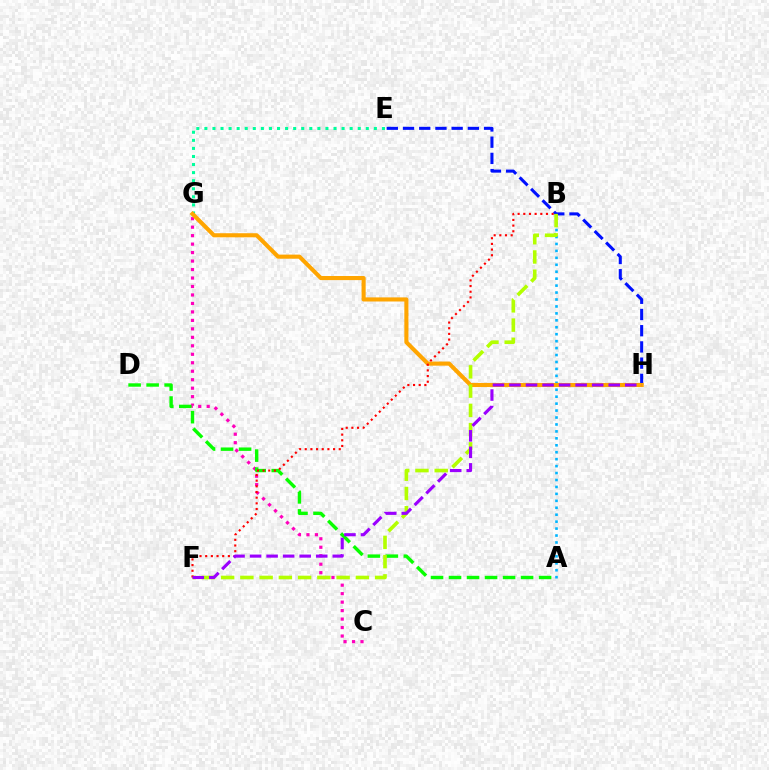{('A', 'B'): [{'color': '#00b5ff', 'line_style': 'dotted', 'thickness': 1.89}], ('C', 'G'): [{'color': '#ff00bd', 'line_style': 'dotted', 'thickness': 2.3}], ('E', 'H'): [{'color': '#0010ff', 'line_style': 'dashed', 'thickness': 2.2}], ('A', 'D'): [{'color': '#08ff00', 'line_style': 'dashed', 'thickness': 2.45}], ('E', 'G'): [{'color': '#00ff9d', 'line_style': 'dotted', 'thickness': 2.19}], ('G', 'H'): [{'color': '#ffa500', 'line_style': 'solid', 'thickness': 2.95}], ('B', 'F'): [{'color': '#b3ff00', 'line_style': 'dashed', 'thickness': 2.62}, {'color': '#ff0000', 'line_style': 'dotted', 'thickness': 1.54}], ('F', 'H'): [{'color': '#9b00ff', 'line_style': 'dashed', 'thickness': 2.25}]}